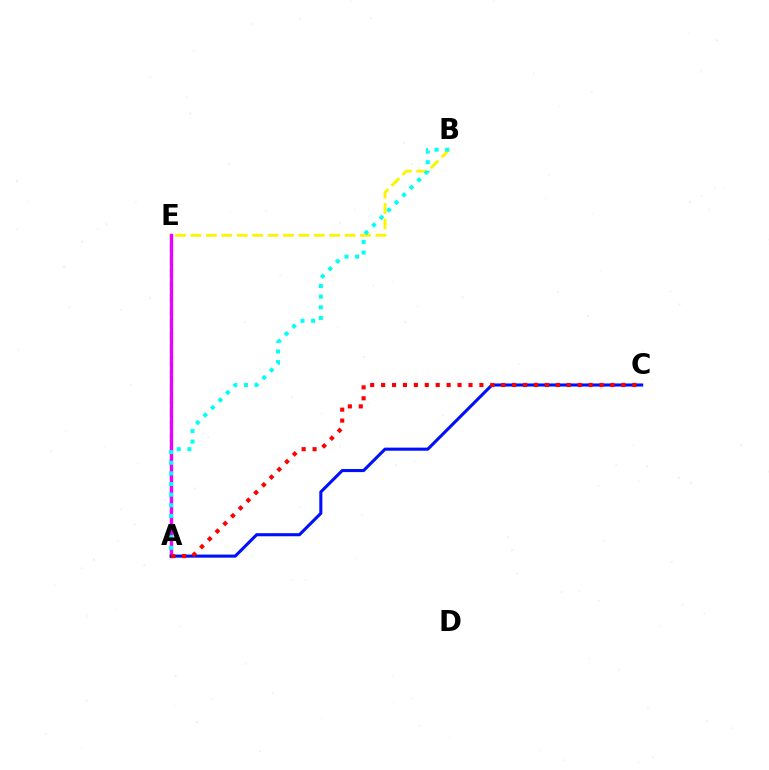{('A', 'E'): [{'color': '#08ff00', 'line_style': 'dashed', 'thickness': 1.72}, {'color': '#ee00ff', 'line_style': 'solid', 'thickness': 2.41}], ('B', 'E'): [{'color': '#fcf500', 'line_style': 'dashed', 'thickness': 2.09}], ('A', 'C'): [{'color': '#0010ff', 'line_style': 'solid', 'thickness': 2.22}, {'color': '#ff0000', 'line_style': 'dotted', 'thickness': 2.97}], ('A', 'B'): [{'color': '#00fff6', 'line_style': 'dotted', 'thickness': 2.89}]}